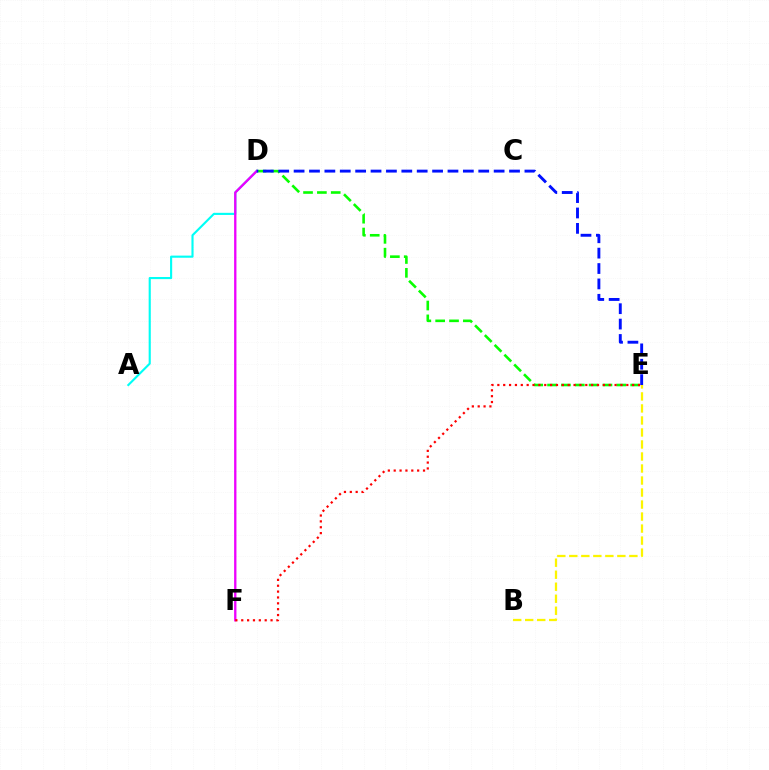{('B', 'E'): [{'color': '#fcf500', 'line_style': 'dashed', 'thickness': 1.63}], ('A', 'D'): [{'color': '#00fff6', 'line_style': 'solid', 'thickness': 1.53}], ('D', 'E'): [{'color': '#08ff00', 'line_style': 'dashed', 'thickness': 1.88}, {'color': '#0010ff', 'line_style': 'dashed', 'thickness': 2.09}], ('D', 'F'): [{'color': '#ee00ff', 'line_style': 'solid', 'thickness': 1.67}], ('E', 'F'): [{'color': '#ff0000', 'line_style': 'dotted', 'thickness': 1.59}]}